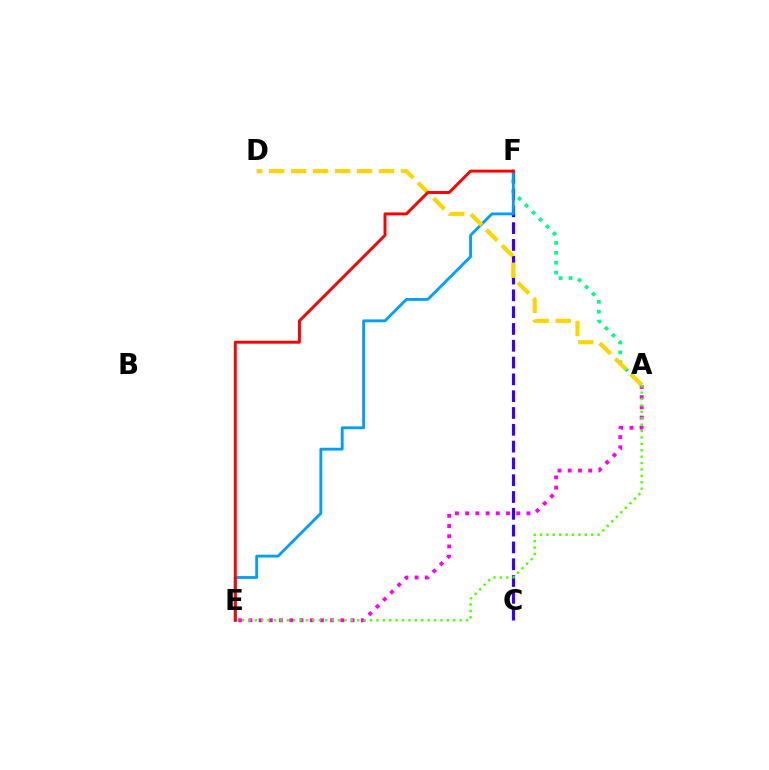{('A', 'F'): [{'color': '#00ff86', 'line_style': 'dotted', 'thickness': 2.69}], ('C', 'F'): [{'color': '#3700ff', 'line_style': 'dashed', 'thickness': 2.28}], ('A', 'E'): [{'color': '#ff00ed', 'line_style': 'dotted', 'thickness': 2.78}, {'color': '#4fff00', 'line_style': 'dotted', 'thickness': 1.74}], ('E', 'F'): [{'color': '#009eff', 'line_style': 'solid', 'thickness': 2.04}, {'color': '#ff0000', 'line_style': 'solid', 'thickness': 2.11}], ('A', 'D'): [{'color': '#ffd500', 'line_style': 'dashed', 'thickness': 2.99}]}